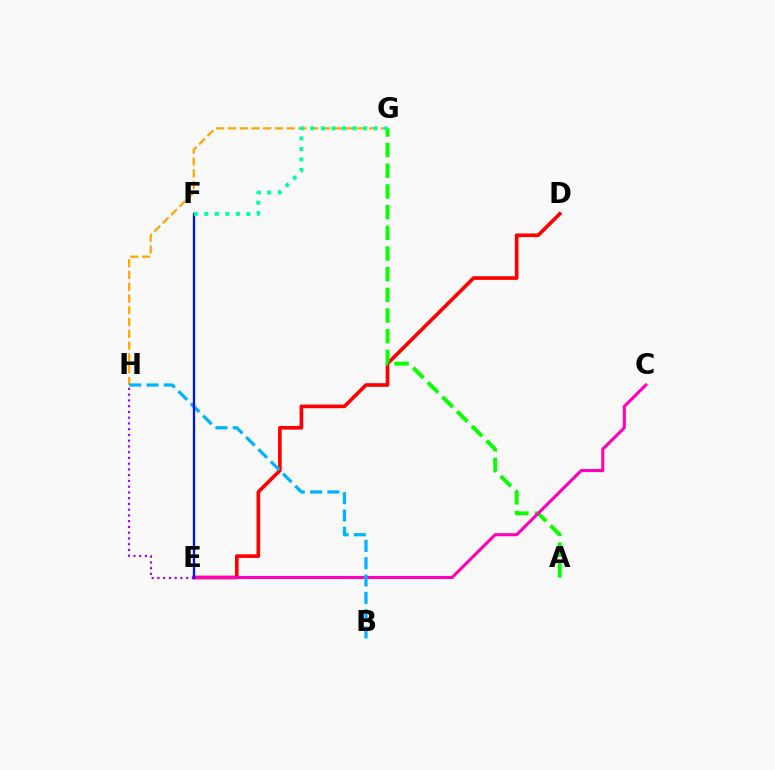{('G', 'H'): [{'color': '#ffa500', 'line_style': 'dashed', 'thickness': 1.6}], ('E', 'H'): [{'color': '#9b00ff', 'line_style': 'dotted', 'thickness': 1.56}], ('D', 'E'): [{'color': '#ff0000', 'line_style': 'solid', 'thickness': 2.62}], ('E', 'F'): [{'color': '#b3ff00', 'line_style': 'solid', 'thickness': 1.56}, {'color': '#0010ff', 'line_style': 'solid', 'thickness': 1.63}], ('A', 'G'): [{'color': '#08ff00', 'line_style': 'dashed', 'thickness': 2.81}], ('C', 'E'): [{'color': '#ff00bd', 'line_style': 'solid', 'thickness': 2.22}], ('B', 'H'): [{'color': '#00b5ff', 'line_style': 'dashed', 'thickness': 2.35}], ('F', 'G'): [{'color': '#00ff9d', 'line_style': 'dotted', 'thickness': 2.86}]}